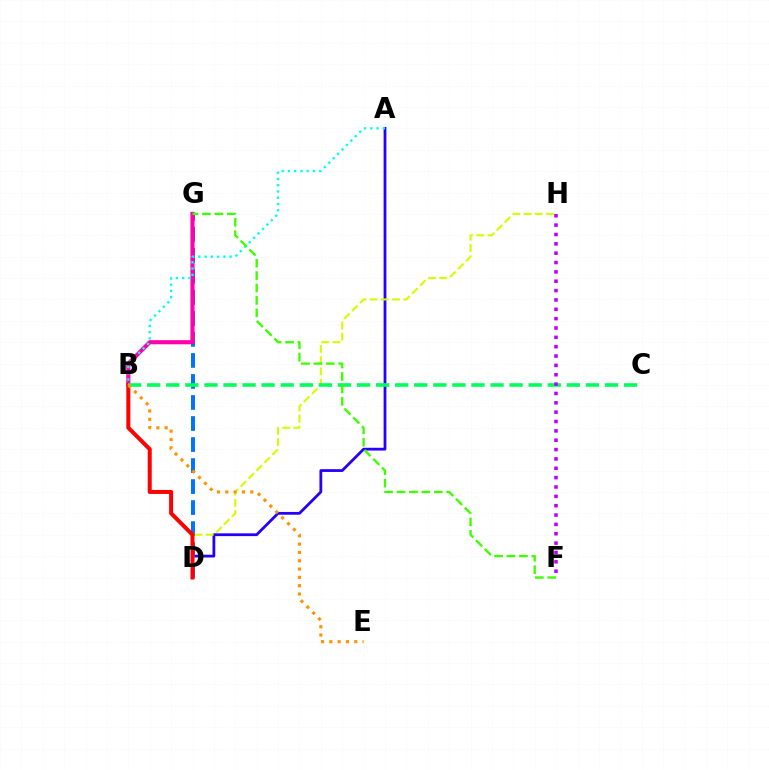{('A', 'D'): [{'color': '#2500ff', 'line_style': 'solid', 'thickness': 2.01}], ('D', 'G'): [{'color': '#0074ff', 'line_style': 'dashed', 'thickness': 2.86}], ('B', 'G'): [{'color': '#ff00ac', 'line_style': 'solid', 'thickness': 2.97}], ('D', 'H'): [{'color': '#d1ff00', 'line_style': 'dashed', 'thickness': 1.52}], ('B', 'D'): [{'color': '#ff0000', 'line_style': 'solid', 'thickness': 2.88}], ('B', 'C'): [{'color': '#00ff5c', 'line_style': 'dashed', 'thickness': 2.59}], ('B', 'E'): [{'color': '#ff9400', 'line_style': 'dotted', 'thickness': 2.26}], ('A', 'B'): [{'color': '#00fff6', 'line_style': 'dotted', 'thickness': 1.7}], ('F', 'G'): [{'color': '#3dff00', 'line_style': 'dashed', 'thickness': 1.69}], ('F', 'H'): [{'color': '#b900ff', 'line_style': 'dotted', 'thickness': 2.54}]}